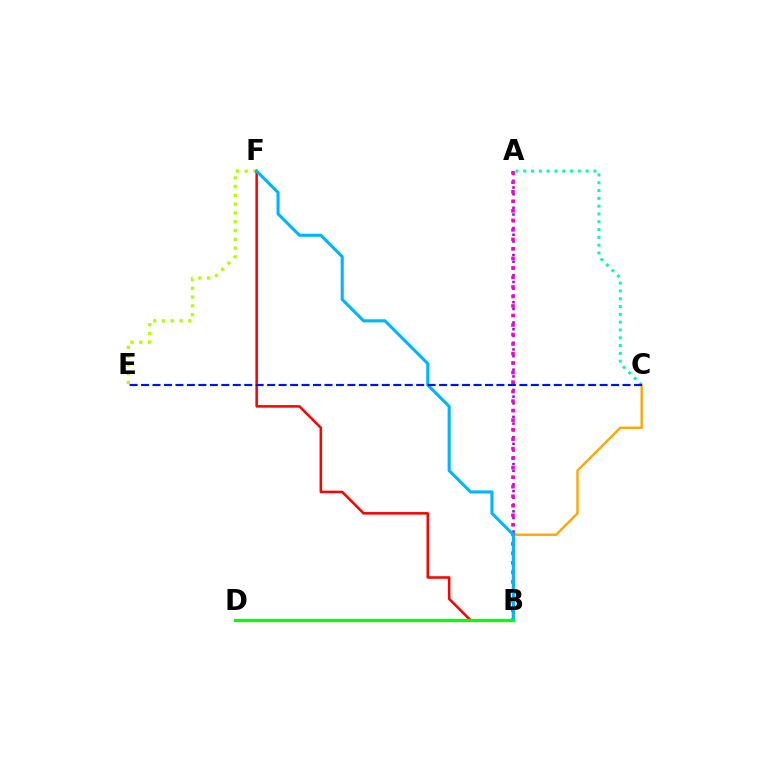{('A', 'B'): [{'color': '#9b00ff', 'line_style': 'dotted', 'thickness': 1.83}, {'color': '#ff00bd', 'line_style': 'dotted', 'thickness': 2.58}], ('A', 'C'): [{'color': '#00ff9d', 'line_style': 'dotted', 'thickness': 2.12}], ('E', 'F'): [{'color': '#b3ff00', 'line_style': 'dotted', 'thickness': 2.39}], ('B', 'F'): [{'color': '#ff0000', 'line_style': 'solid', 'thickness': 1.83}, {'color': '#00b5ff', 'line_style': 'solid', 'thickness': 2.23}], ('B', 'C'): [{'color': '#ffa500', 'line_style': 'solid', 'thickness': 1.71}], ('C', 'E'): [{'color': '#0010ff', 'line_style': 'dashed', 'thickness': 1.56}], ('B', 'D'): [{'color': '#08ff00', 'line_style': 'solid', 'thickness': 2.34}]}